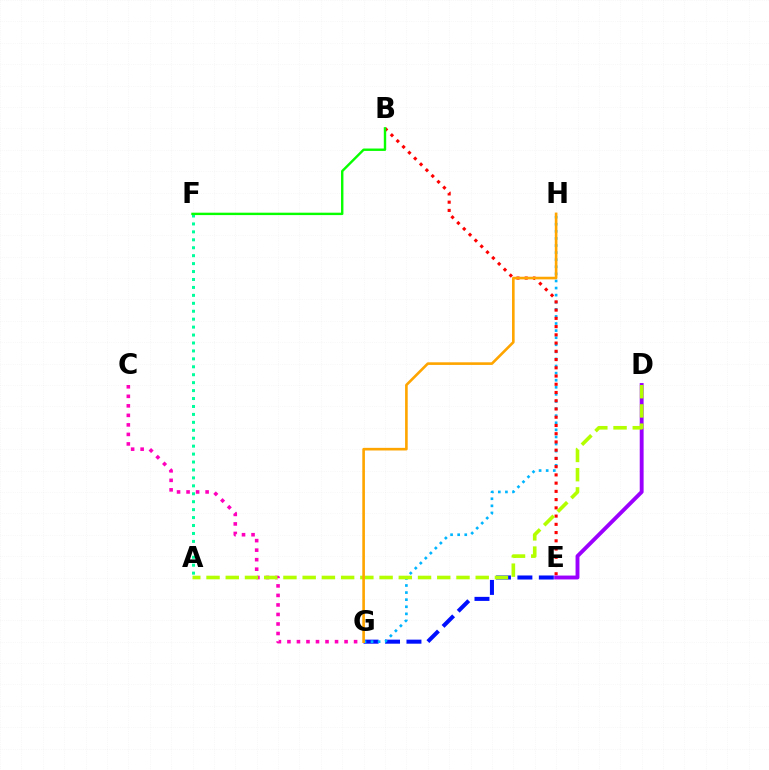{('E', 'G'): [{'color': '#0010ff', 'line_style': 'dashed', 'thickness': 2.91}], ('G', 'H'): [{'color': '#00b5ff', 'line_style': 'dotted', 'thickness': 1.93}, {'color': '#ffa500', 'line_style': 'solid', 'thickness': 1.89}], ('B', 'E'): [{'color': '#ff0000', 'line_style': 'dotted', 'thickness': 2.24}], ('C', 'G'): [{'color': '#ff00bd', 'line_style': 'dotted', 'thickness': 2.59}], ('D', 'E'): [{'color': '#9b00ff', 'line_style': 'solid', 'thickness': 2.79}], ('A', 'F'): [{'color': '#00ff9d', 'line_style': 'dotted', 'thickness': 2.16}], ('A', 'D'): [{'color': '#b3ff00', 'line_style': 'dashed', 'thickness': 2.61}], ('B', 'F'): [{'color': '#08ff00', 'line_style': 'solid', 'thickness': 1.73}]}